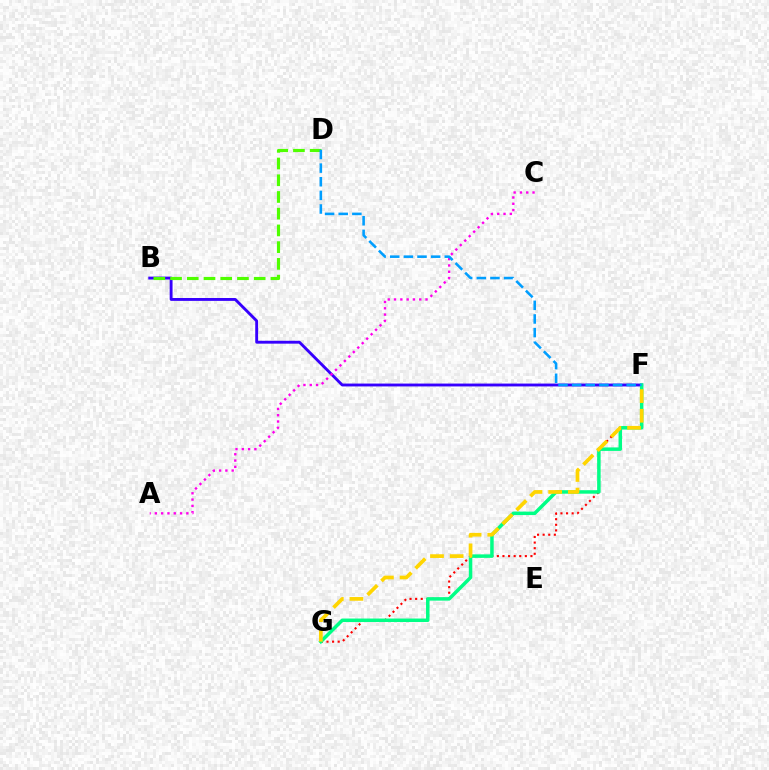{('B', 'F'): [{'color': '#3700ff', 'line_style': 'solid', 'thickness': 2.07}], ('B', 'D'): [{'color': '#4fff00', 'line_style': 'dashed', 'thickness': 2.27}], ('F', 'G'): [{'color': '#ff0000', 'line_style': 'dotted', 'thickness': 1.52}, {'color': '#00ff86', 'line_style': 'solid', 'thickness': 2.51}, {'color': '#ffd500', 'line_style': 'dashed', 'thickness': 2.67}], ('A', 'C'): [{'color': '#ff00ed', 'line_style': 'dotted', 'thickness': 1.71}], ('D', 'F'): [{'color': '#009eff', 'line_style': 'dashed', 'thickness': 1.85}]}